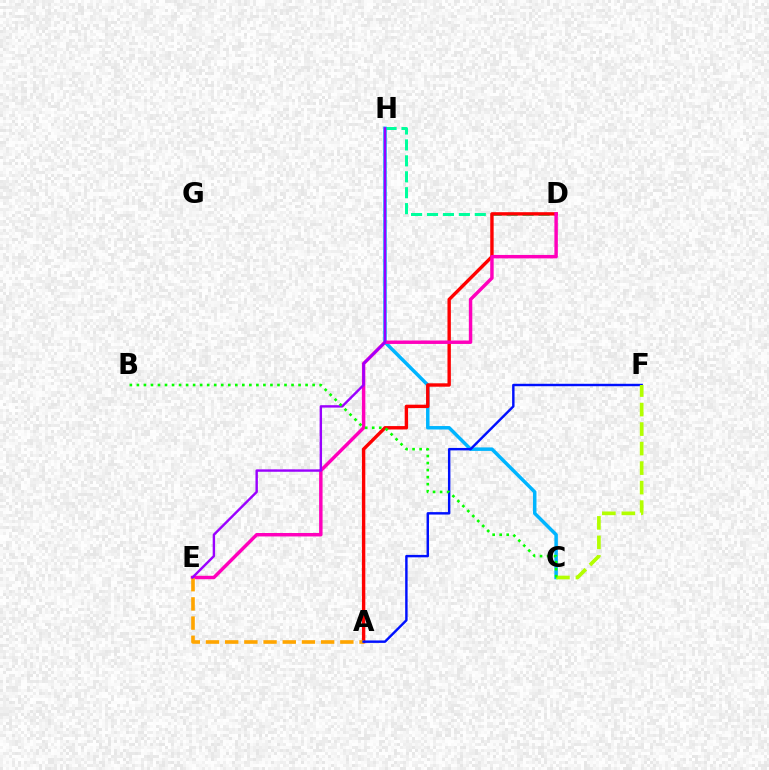{('D', 'H'): [{'color': '#00ff9d', 'line_style': 'dashed', 'thickness': 2.16}], ('C', 'H'): [{'color': '#00b5ff', 'line_style': 'solid', 'thickness': 2.51}], ('A', 'D'): [{'color': '#ff0000', 'line_style': 'solid', 'thickness': 2.44}], ('D', 'E'): [{'color': '#ff00bd', 'line_style': 'solid', 'thickness': 2.48}], ('A', 'E'): [{'color': '#ffa500', 'line_style': 'dashed', 'thickness': 2.61}], ('A', 'F'): [{'color': '#0010ff', 'line_style': 'solid', 'thickness': 1.75}], ('C', 'F'): [{'color': '#b3ff00', 'line_style': 'dashed', 'thickness': 2.65}], ('E', 'H'): [{'color': '#9b00ff', 'line_style': 'solid', 'thickness': 1.73}], ('B', 'C'): [{'color': '#08ff00', 'line_style': 'dotted', 'thickness': 1.91}]}